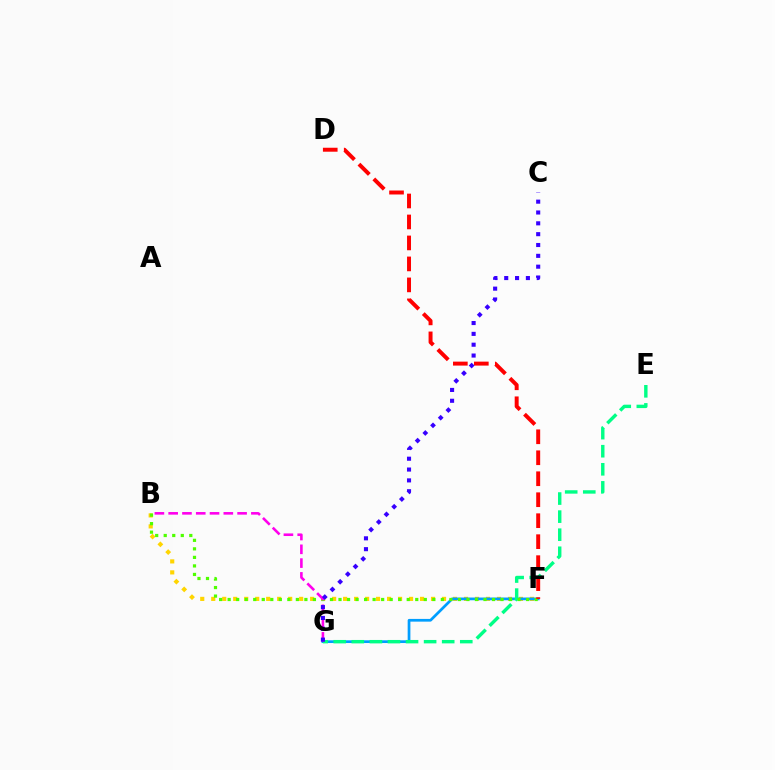{('B', 'F'): [{'color': '#ffd500', 'line_style': 'dotted', 'thickness': 2.99}, {'color': '#4fff00', 'line_style': 'dotted', 'thickness': 2.32}], ('F', 'G'): [{'color': '#009eff', 'line_style': 'solid', 'thickness': 1.96}], ('E', 'G'): [{'color': '#00ff86', 'line_style': 'dashed', 'thickness': 2.46}], ('B', 'G'): [{'color': '#ff00ed', 'line_style': 'dashed', 'thickness': 1.87}], ('D', 'F'): [{'color': '#ff0000', 'line_style': 'dashed', 'thickness': 2.85}], ('C', 'G'): [{'color': '#3700ff', 'line_style': 'dotted', 'thickness': 2.94}]}